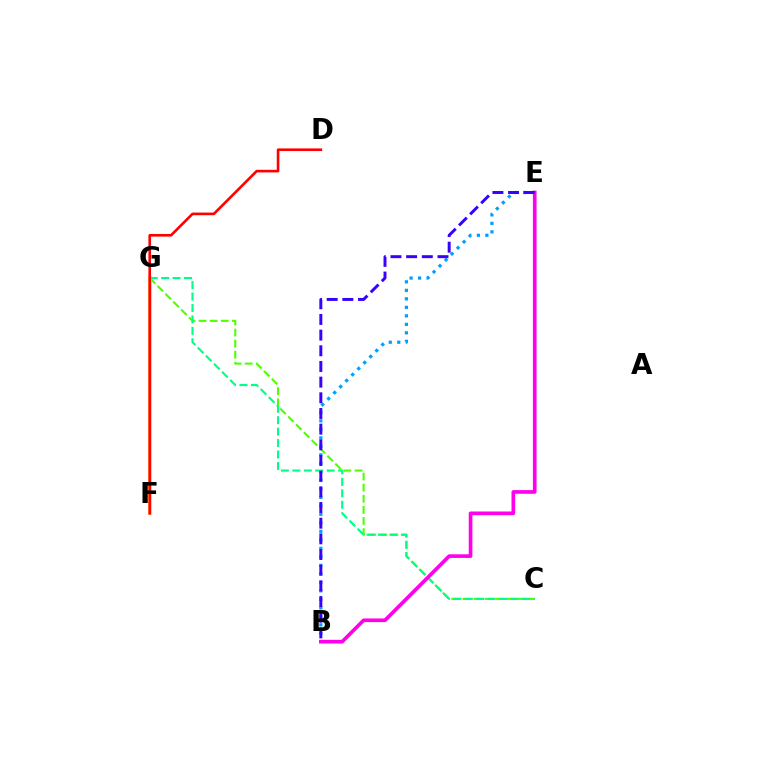{('C', 'G'): [{'color': '#4fff00', 'line_style': 'dashed', 'thickness': 1.51}, {'color': '#00ff86', 'line_style': 'dashed', 'thickness': 1.55}], ('F', 'G'): [{'color': '#ffd500', 'line_style': 'solid', 'thickness': 2.53}], ('B', 'E'): [{'color': '#009eff', 'line_style': 'dotted', 'thickness': 2.31}, {'color': '#ff00ed', 'line_style': 'solid', 'thickness': 2.64}, {'color': '#3700ff', 'line_style': 'dashed', 'thickness': 2.13}], ('D', 'F'): [{'color': '#ff0000', 'line_style': 'solid', 'thickness': 1.89}]}